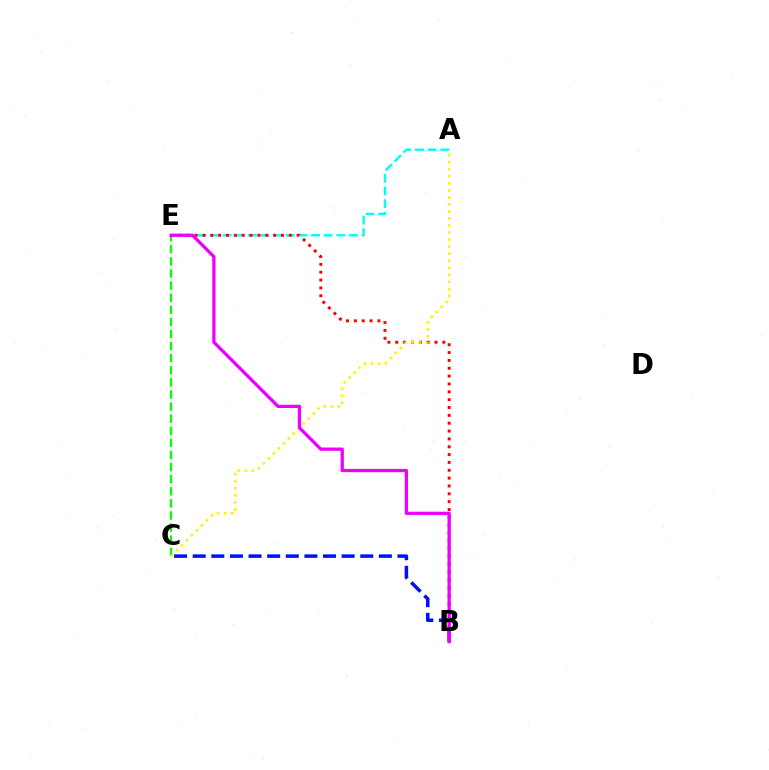{('B', 'C'): [{'color': '#0010ff', 'line_style': 'dashed', 'thickness': 2.53}], ('C', 'E'): [{'color': '#08ff00', 'line_style': 'dashed', 'thickness': 1.64}], ('A', 'E'): [{'color': '#00fff6', 'line_style': 'dashed', 'thickness': 1.72}], ('B', 'E'): [{'color': '#ff0000', 'line_style': 'dotted', 'thickness': 2.13}, {'color': '#ee00ff', 'line_style': 'solid', 'thickness': 2.36}], ('A', 'C'): [{'color': '#fcf500', 'line_style': 'dotted', 'thickness': 1.91}]}